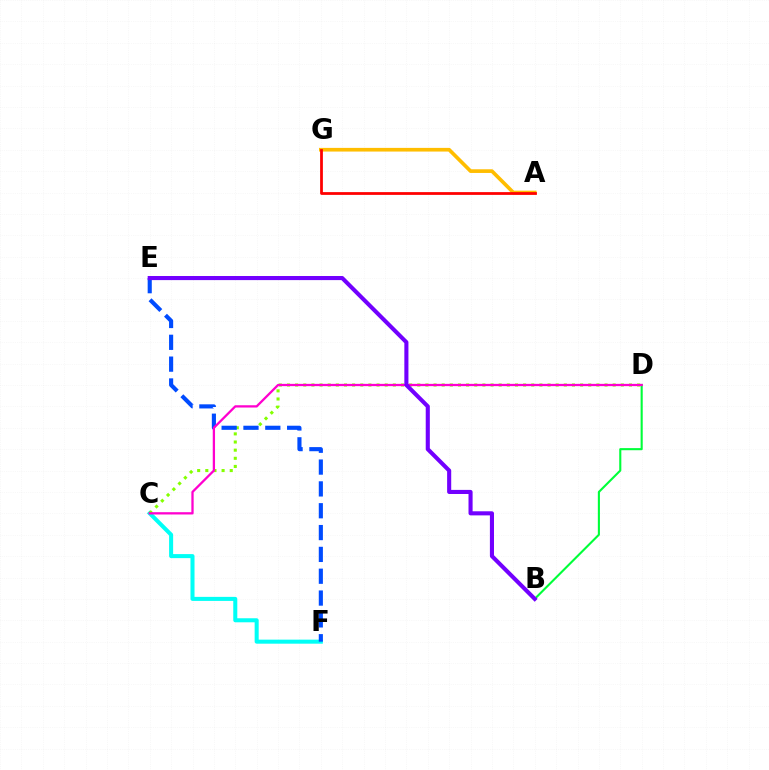{('C', 'F'): [{'color': '#00fff6', 'line_style': 'solid', 'thickness': 2.91}], ('C', 'D'): [{'color': '#84ff00', 'line_style': 'dotted', 'thickness': 2.21}, {'color': '#ff00cf', 'line_style': 'solid', 'thickness': 1.64}], ('E', 'F'): [{'color': '#004bff', 'line_style': 'dashed', 'thickness': 2.97}], ('B', 'D'): [{'color': '#00ff39', 'line_style': 'solid', 'thickness': 1.52}], ('A', 'G'): [{'color': '#ffbd00', 'line_style': 'solid', 'thickness': 2.65}, {'color': '#ff0000', 'line_style': 'solid', 'thickness': 1.99}], ('B', 'E'): [{'color': '#7200ff', 'line_style': 'solid', 'thickness': 2.95}]}